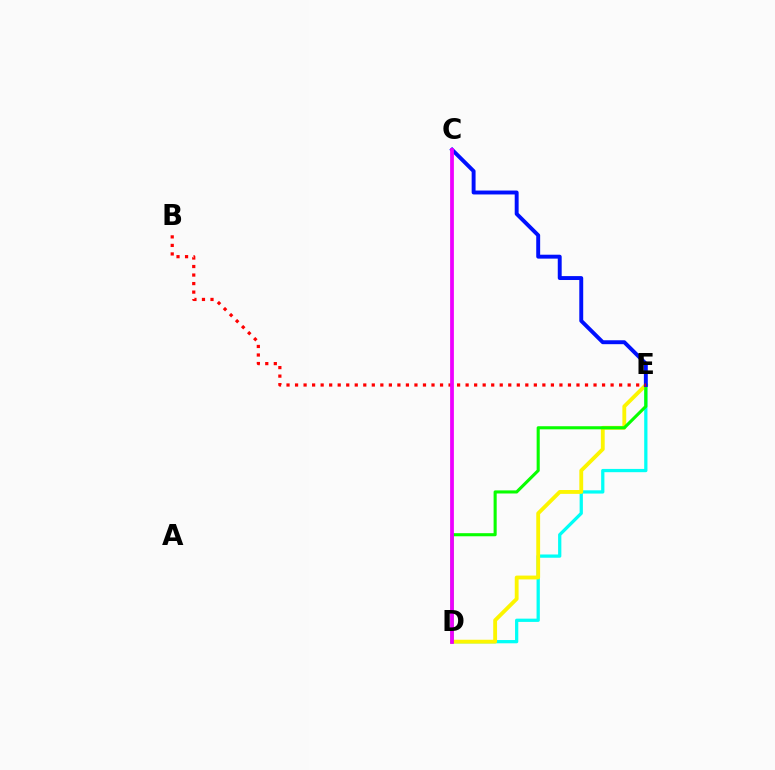{('D', 'E'): [{'color': '#00fff6', 'line_style': 'solid', 'thickness': 2.35}, {'color': '#fcf500', 'line_style': 'solid', 'thickness': 2.76}, {'color': '#08ff00', 'line_style': 'solid', 'thickness': 2.23}], ('C', 'E'): [{'color': '#0010ff', 'line_style': 'solid', 'thickness': 2.82}], ('B', 'E'): [{'color': '#ff0000', 'line_style': 'dotted', 'thickness': 2.32}], ('C', 'D'): [{'color': '#ee00ff', 'line_style': 'solid', 'thickness': 2.71}]}